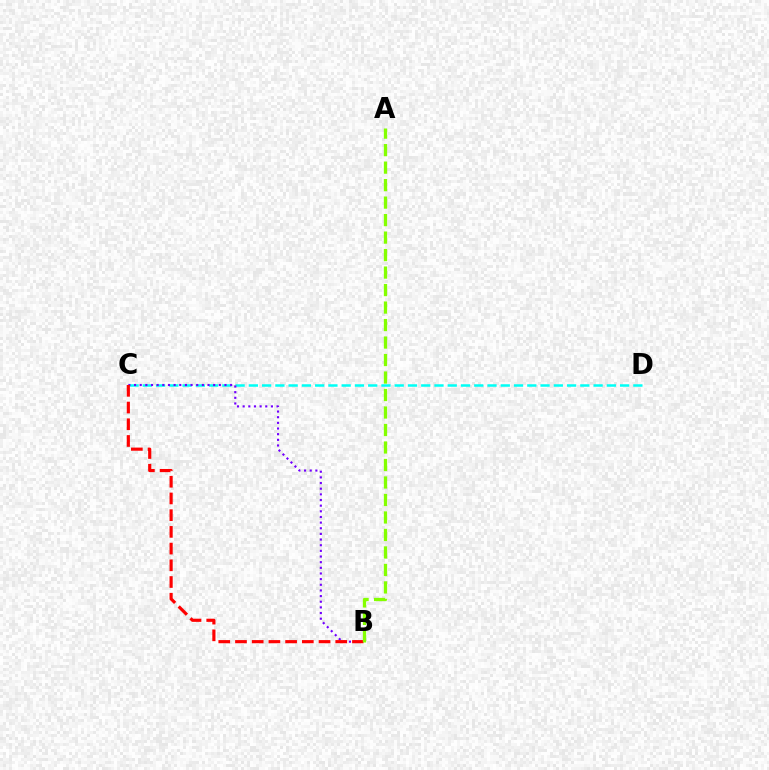{('C', 'D'): [{'color': '#00fff6', 'line_style': 'dashed', 'thickness': 1.8}], ('B', 'C'): [{'color': '#7200ff', 'line_style': 'dotted', 'thickness': 1.54}, {'color': '#ff0000', 'line_style': 'dashed', 'thickness': 2.27}], ('A', 'B'): [{'color': '#84ff00', 'line_style': 'dashed', 'thickness': 2.38}]}